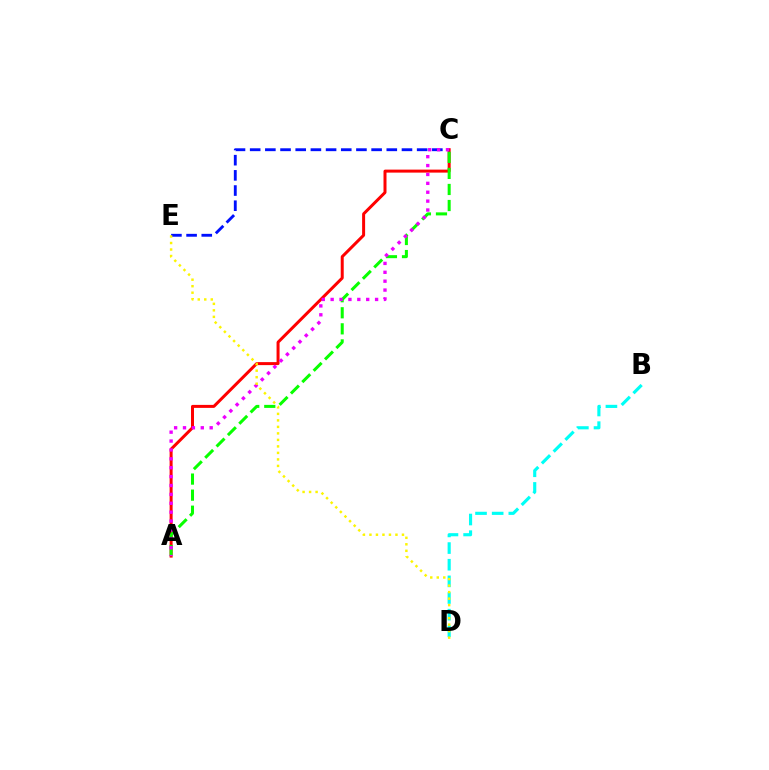{('A', 'C'): [{'color': '#ff0000', 'line_style': 'solid', 'thickness': 2.16}, {'color': '#08ff00', 'line_style': 'dashed', 'thickness': 2.18}, {'color': '#ee00ff', 'line_style': 'dotted', 'thickness': 2.42}], ('C', 'E'): [{'color': '#0010ff', 'line_style': 'dashed', 'thickness': 2.06}], ('B', 'D'): [{'color': '#00fff6', 'line_style': 'dashed', 'thickness': 2.26}], ('D', 'E'): [{'color': '#fcf500', 'line_style': 'dotted', 'thickness': 1.77}]}